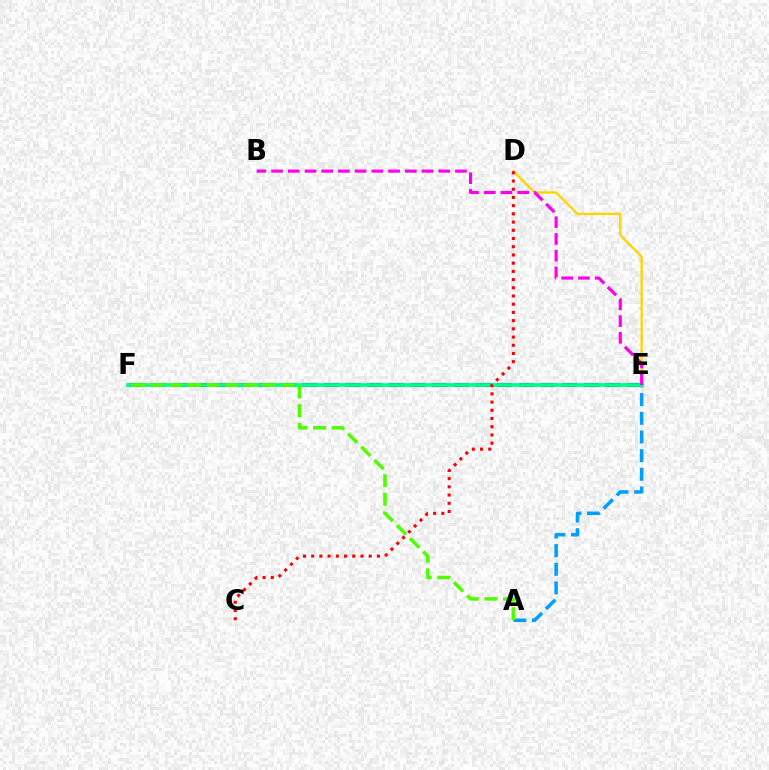{('E', 'F'): [{'color': '#3700ff', 'line_style': 'dashed', 'thickness': 2.94}, {'color': '#00ff86', 'line_style': 'solid', 'thickness': 2.69}], ('A', 'E'): [{'color': '#009eff', 'line_style': 'dashed', 'thickness': 2.54}], ('D', 'E'): [{'color': '#ffd500', 'line_style': 'solid', 'thickness': 1.69}], ('C', 'D'): [{'color': '#ff0000', 'line_style': 'dotted', 'thickness': 2.23}], ('A', 'F'): [{'color': '#4fff00', 'line_style': 'dashed', 'thickness': 2.53}], ('B', 'E'): [{'color': '#ff00ed', 'line_style': 'dashed', 'thickness': 2.27}]}